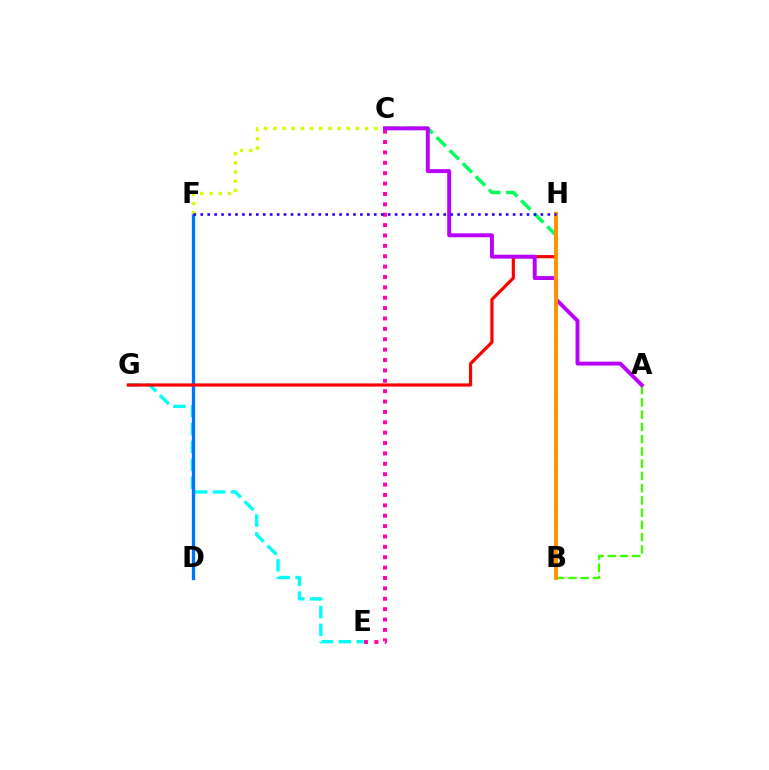{('E', 'G'): [{'color': '#00fff6', 'line_style': 'dashed', 'thickness': 2.43}], ('D', 'F'): [{'color': '#0074ff', 'line_style': 'solid', 'thickness': 2.39}], ('G', 'H'): [{'color': '#ff0000', 'line_style': 'solid', 'thickness': 2.29}], ('A', 'B'): [{'color': '#3dff00', 'line_style': 'dashed', 'thickness': 1.66}], ('C', 'E'): [{'color': '#ff00ac', 'line_style': 'dotted', 'thickness': 2.82}], ('B', 'C'): [{'color': '#00ff5c', 'line_style': 'dashed', 'thickness': 2.51}], ('C', 'F'): [{'color': '#d1ff00', 'line_style': 'dotted', 'thickness': 2.5}], ('A', 'C'): [{'color': '#b900ff', 'line_style': 'solid', 'thickness': 2.82}], ('B', 'H'): [{'color': '#ff9400', 'line_style': 'solid', 'thickness': 2.84}], ('F', 'H'): [{'color': '#2500ff', 'line_style': 'dotted', 'thickness': 1.89}]}